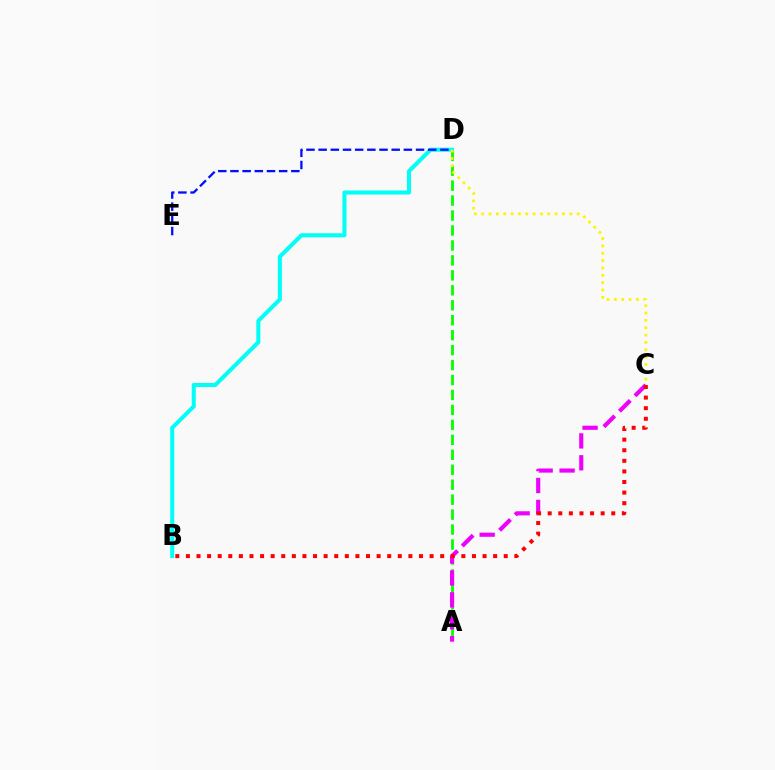{('A', 'D'): [{'color': '#08ff00', 'line_style': 'dashed', 'thickness': 2.03}], ('B', 'D'): [{'color': '#00fff6', 'line_style': 'solid', 'thickness': 2.91}], ('A', 'C'): [{'color': '#ee00ff', 'line_style': 'dashed', 'thickness': 2.98}], ('D', 'E'): [{'color': '#0010ff', 'line_style': 'dashed', 'thickness': 1.65}], ('B', 'C'): [{'color': '#ff0000', 'line_style': 'dotted', 'thickness': 2.88}], ('C', 'D'): [{'color': '#fcf500', 'line_style': 'dotted', 'thickness': 2.0}]}